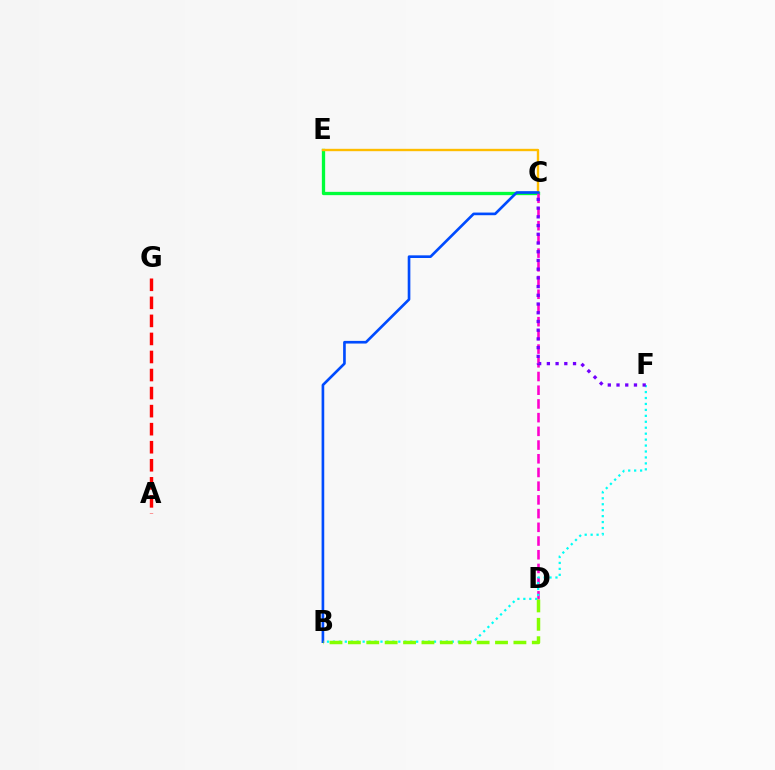{('C', 'E'): [{'color': '#00ff39', 'line_style': 'solid', 'thickness': 2.38}, {'color': '#ffbd00', 'line_style': 'solid', 'thickness': 1.71}], ('C', 'D'): [{'color': '#ff00cf', 'line_style': 'dashed', 'thickness': 1.86}], ('A', 'G'): [{'color': '#ff0000', 'line_style': 'dashed', 'thickness': 2.45}], ('B', 'F'): [{'color': '#00fff6', 'line_style': 'dotted', 'thickness': 1.62}], ('B', 'C'): [{'color': '#004bff', 'line_style': 'solid', 'thickness': 1.91}], ('B', 'D'): [{'color': '#84ff00', 'line_style': 'dashed', 'thickness': 2.5}], ('C', 'F'): [{'color': '#7200ff', 'line_style': 'dotted', 'thickness': 2.37}]}